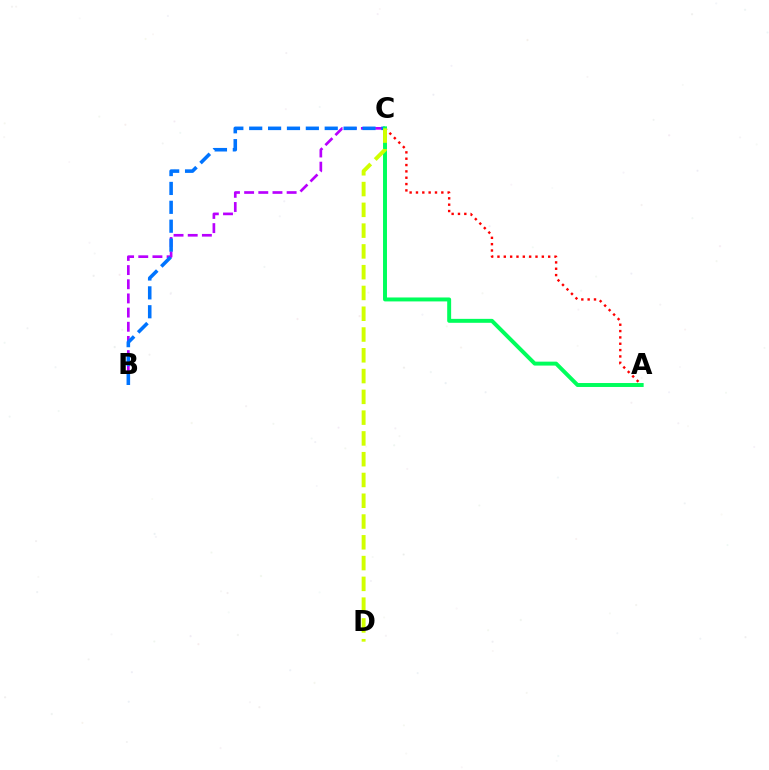{('A', 'C'): [{'color': '#ff0000', 'line_style': 'dotted', 'thickness': 1.72}, {'color': '#00ff5c', 'line_style': 'solid', 'thickness': 2.84}], ('B', 'C'): [{'color': '#b900ff', 'line_style': 'dashed', 'thickness': 1.92}, {'color': '#0074ff', 'line_style': 'dashed', 'thickness': 2.56}], ('C', 'D'): [{'color': '#d1ff00', 'line_style': 'dashed', 'thickness': 2.82}]}